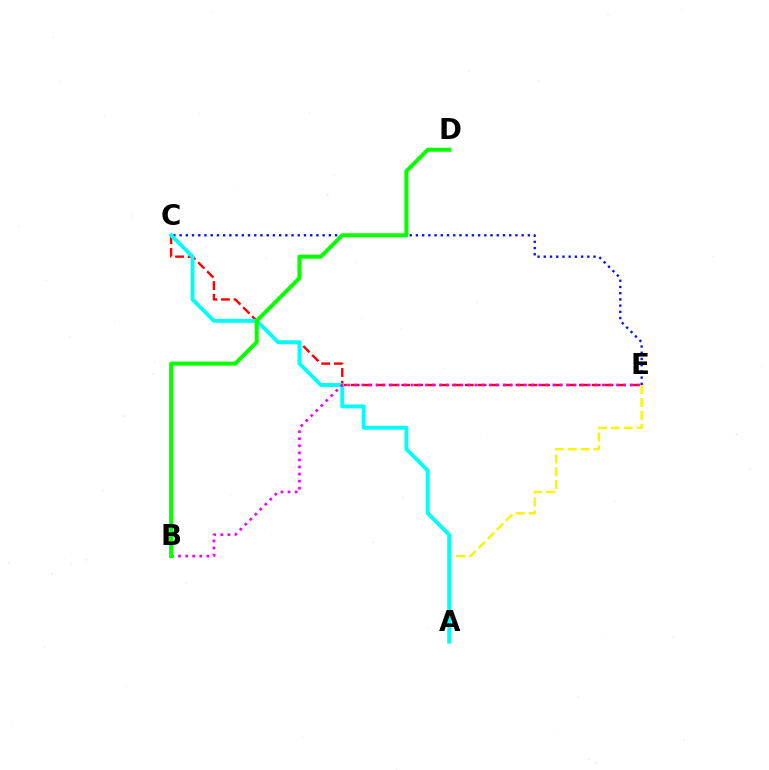{('A', 'E'): [{'color': '#fcf500', 'line_style': 'dashed', 'thickness': 1.75}], ('C', 'E'): [{'color': '#ff0000', 'line_style': 'dashed', 'thickness': 1.72}, {'color': '#0010ff', 'line_style': 'dotted', 'thickness': 1.69}], ('A', 'C'): [{'color': '#00fff6', 'line_style': 'solid', 'thickness': 2.81}], ('B', 'E'): [{'color': '#ee00ff', 'line_style': 'dotted', 'thickness': 1.92}], ('B', 'D'): [{'color': '#08ff00', 'line_style': 'solid', 'thickness': 2.92}]}